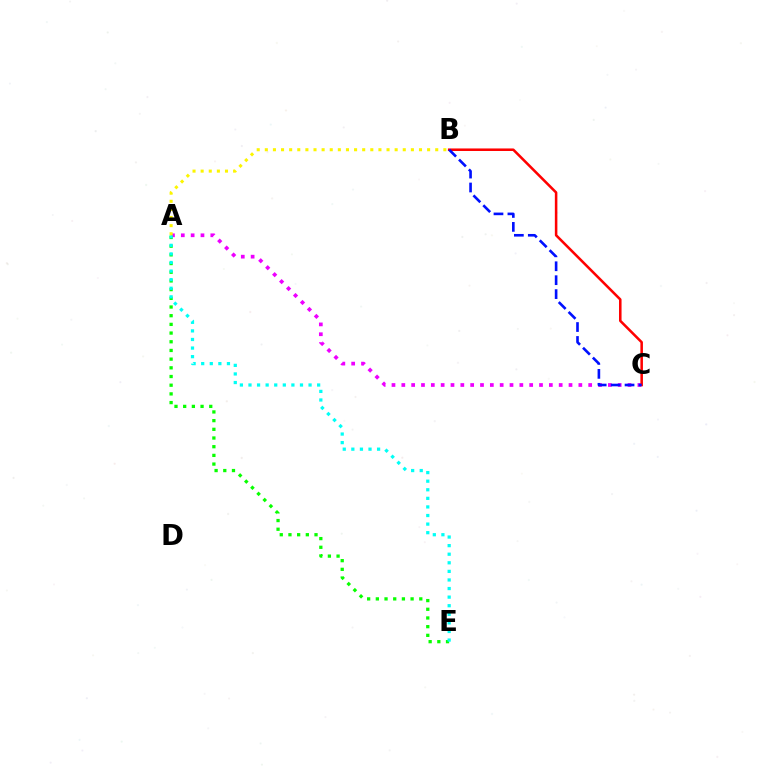{('A', 'C'): [{'color': '#ee00ff', 'line_style': 'dotted', 'thickness': 2.67}], ('A', 'E'): [{'color': '#08ff00', 'line_style': 'dotted', 'thickness': 2.36}, {'color': '#00fff6', 'line_style': 'dotted', 'thickness': 2.33}], ('B', 'C'): [{'color': '#ff0000', 'line_style': 'solid', 'thickness': 1.83}, {'color': '#0010ff', 'line_style': 'dashed', 'thickness': 1.89}], ('A', 'B'): [{'color': '#fcf500', 'line_style': 'dotted', 'thickness': 2.2}]}